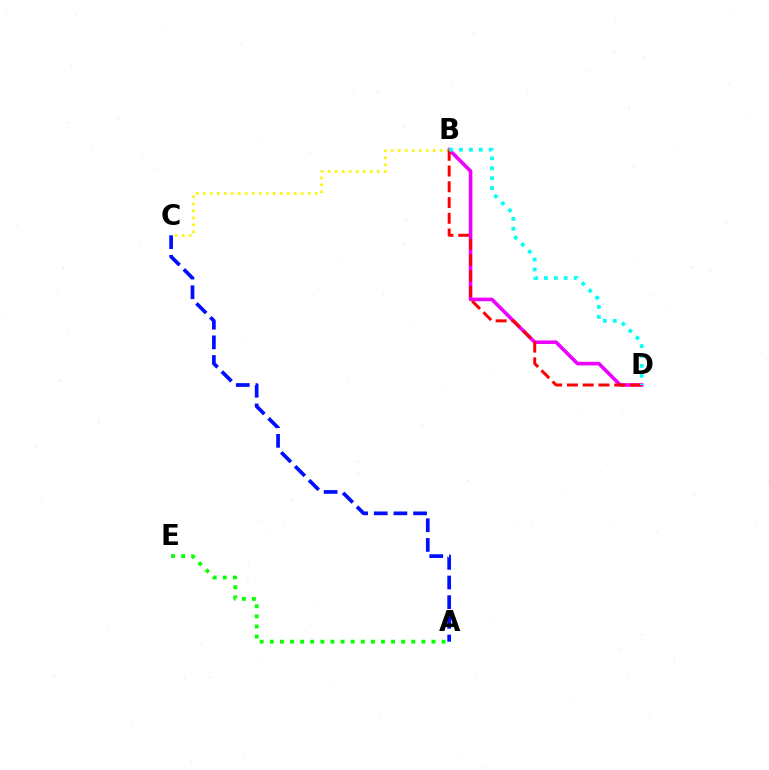{('A', 'E'): [{'color': '#08ff00', 'line_style': 'dotted', 'thickness': 2.75}], ('B', 'D'): [{'color': '#ee00ff', 'line_style': 'solid', 'thickness': 2.58}, {'color': '#ff0000', 'line_style': 'dashed', 'thickness': 2.14}, {'color': '#00fff6', 'line_style': 'dotted', 'thickness': 2.69}], ('A', 'C'): [{'color': '#0010ff', 'line_style': 'dashed', 'thickness': 2.67}], ('B', 'C'): [{'color': '#fcf500', 'line_style': 'dotted', 'thickness': 1.9}]}